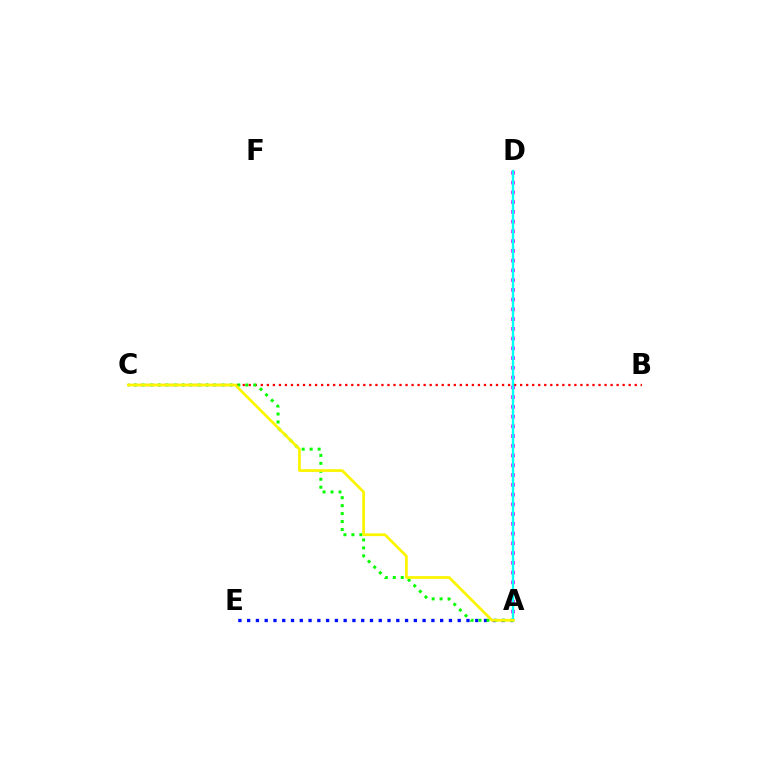{('B', 'C'): [{'color': '#ff0000', 'line_style': 'dotted', 'thickness': 1.64}], ('A', 'E'): [{'color': '#0010ff', 'line_style': 'dotted', 'thickness': 2.38}], ('A', 'C'): [{'color': '#08ff00', 'line_style': 'dotted', 'thickness': 2.16}, {'color': '#fcf500', 'line_style': 'solid', 'thickness': 1.97}], ('A', 'D'): [{'color': '#ee00ff', 'line_style': 'dotted', 'thickness': 2.65}, {'color': '#00fff6', 'line_style': 'solid', 'thickness': 1.67}]}